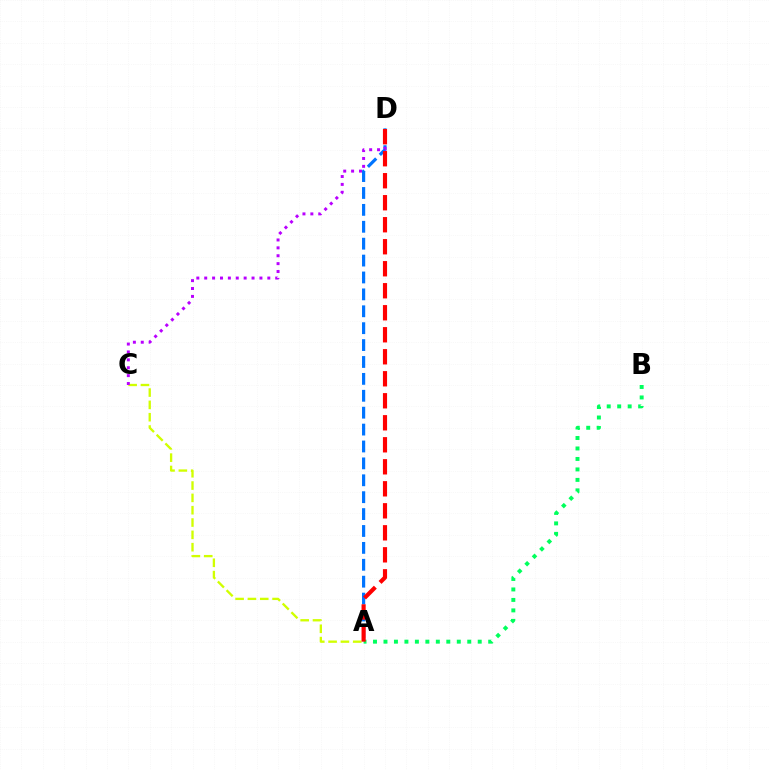{('A', 'D'): [{'color': '#0074ff', 'line_style': 'dashed', 'thickness': 2.3}, {'color': '#ff0000', 'line_style': 'dashed', 'thickness': 2.99}], ('A', 'B'): [{'color': '#00ff5c', 'line_style': 'dotted', 'thickness': 2.85}], ('A', 'C'): [{'color': '#d1ff00', 'line_style': 'dashed', 'thickness': 1.67}], ('C', 'D'): [{'color': '#b900ff', 'line_style': 'dotted', 'thickness': 2.14}]}